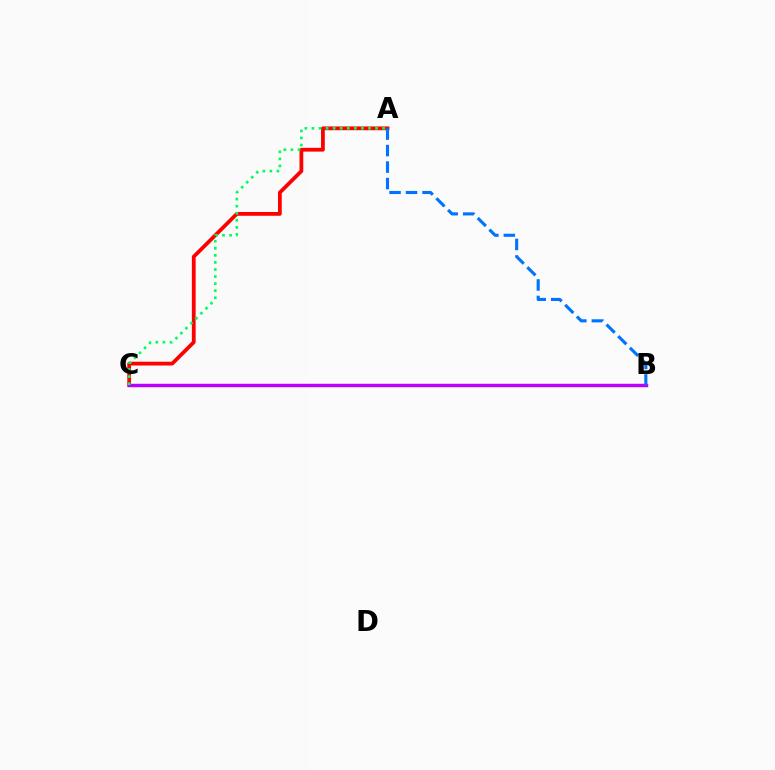{('A', 'C'): [{'color': '#ff0000', 'line_style': 'solid', 'thickness': 2.71}, {'color': '#00ff5c', 'line_style': 'dotted', 'thickness': 1.92}], ('B', 'C'): [{'color': '#d1ff00', 'line_style': 'solid', 'thickness': 2.26}, {'color': '#b900ff', 'line_style': 'solid', 'thickness': 2.47}], ('A', 'B'): [{'color': '#0074ff', 'line_style': 'dashed', 'thickness': 2.24}]}